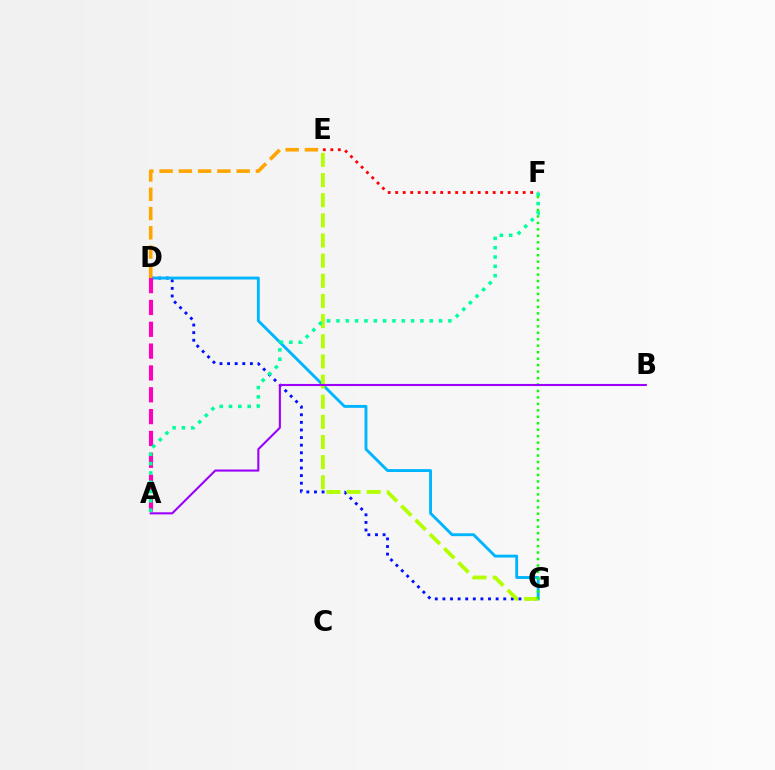{('D', 'G'): [{'color': '#0010ff', 'line_style': 'dotted', 'thickness': 2.07}, {'color': '#00b5ff', 'line_style': 'solid', 'thickness': 2.08}], ('E', 'G'): [{'color': '#b3ff00', 'line_style': 'dashed', 'thickness': 2.74}], ('F', 'G'): [{'color': '#08ff00', 'line_style': 'dotted', 'thickness': 1.76}], ('D', 'E'): [{'color': '#ffa500', 'line_style': 'dashed', 'thickness': 2.62}], ('A', 'D'): [{'color': '#ff00bd', 'line_style': 'dashed', 'thickness': 2.97}], ('A', 'B'): [{'color': '#9b00ff', 'line_style': 'solid', 'thickness': 1.51}], ('E', 'F'): [{'color': '#ff0000', 'line_style': 'dotted', 'thickness': 2.04}], ('A', 'F'): [{'color': '#00ff9d', 'line_style': 'dotted', 'thickness': 2.53}]}